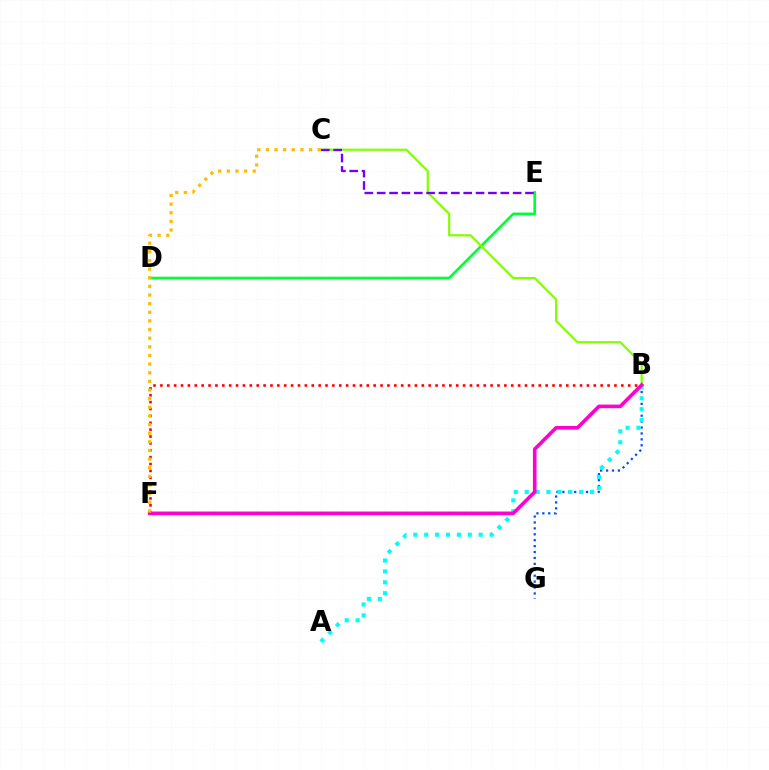{('D', 'E'): [{'color': '#00ff39', 'line_style': 'solid', 'thickness': 1.93}], ('B', 'C'): [{'color': '#84ff00', 'line_style': 'solid', 'thickness': 1.57}], ('C', 'E'): [{'color': '#7200ff', 'line_style': 'dashed', 'thickness': 1.68}], ('B', 'G'): [{'color': '#004bff', 'line_style': 'dotted', 'thickness': 1.61}], ('B', 'F'): [{'color': '#ff0000', 'line_style': 'dotted', 'thickness': 1.87}, {'color': '#ff00cf', 'line_style': 'solid', 'thickness': 2.6}], ('A', 'B'): [{'color': '#00fff6', 'line_style': 'dotted', 'thickness': 2.96}], ('C', 'F'): [{'color': '#ffbd00', 'line_style': 'dotted', 'thickness': 2.35}]}